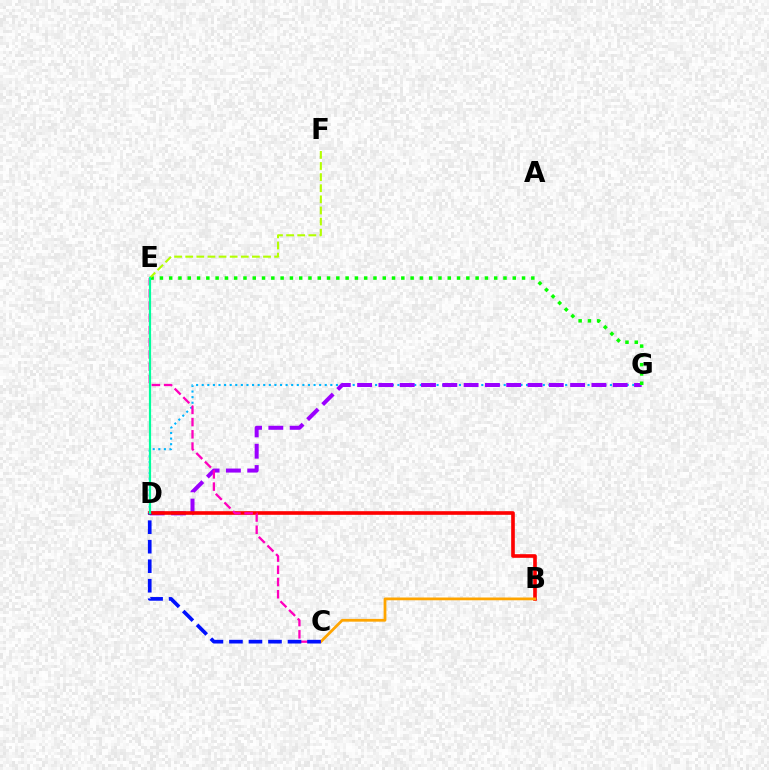{('D', 'G'): [{'color': '#00b5ff', 'line_style': 'dotted', 'thickness': 1.52}, {'color': '#9b00ff', 'line_style': 'dashed', 'thickness': 2.89}], ('E', 'G'): [{'color': '#08ff00', 'line_style': 'dotted', 'thickness': 2.52}], ('B', 'D'): [{'color': '#ff0000', 'line_style': 'solid', 'thickness': 2.62}], ('B', 'C'): [{'color': '#ffa500', 'line_style': 'solid', 'thickness': 1.99}], ('E', 'F'): [{'color': '#b3ff00', 'line_style': 'dashed', 'thickness': 1.51}], ('C', 'E'): [{'color': '#ff00bd', 'line_style': 'dashed', 'thickness': 1.66}], ('C', 'D'): [{'color': '#0010ff', 'line_style': 'dashed', 'thickness': 2.65}], ('D', 'E'): [{'color': '#00ff9d', 'line_style': 'solid', 'thickness': 1.59}]}